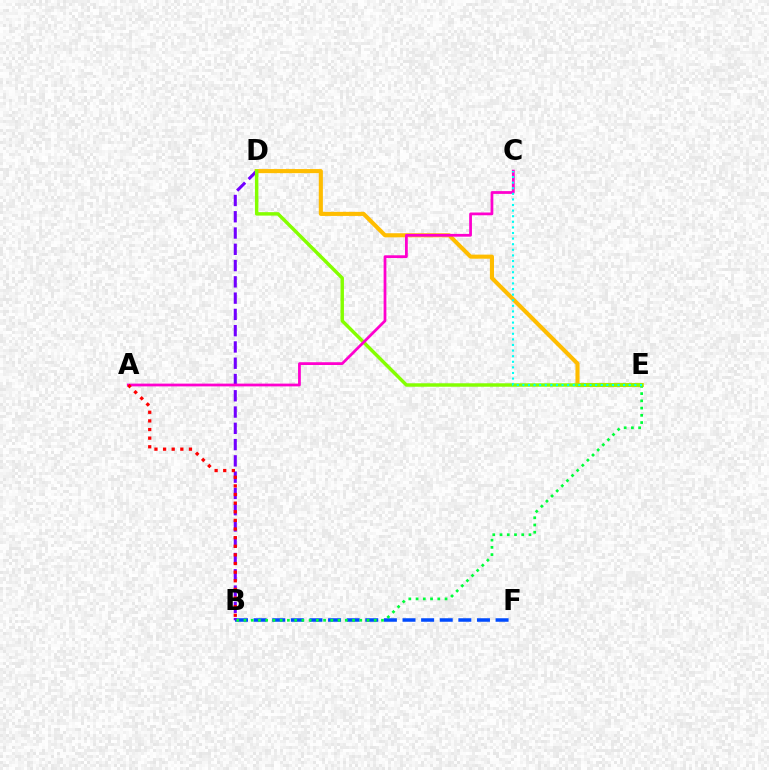{('D', 'E'): [{'color': '#ffbd00', 'line_style': 'solid', 'thickness': 2.95}, {'color': '#84ff00', 'line_style': 'solid', 'thickness': 2.48}], ('B', 'F'): [{'color': '#004bff', 'line_style': 'dashed', 'thickness': 2.53}], ('B', 'D'): [{'color': '#7200ff', 'line_style': 'dashed', 'thickness': 2.21}], ('B', 'E'): [{'color': '#00ff39', 'line_style': 'dotted', 'thickness': 1.97}], ('A', 'C'): [{'color': '#ff00cf', 'line_style': 'solid', 'thickness': 1.99}], ('A', 'B'): [{'color': '#ff0000', 'line_style': 'dotted', 'thickness': 2.34}], ('C', 'E'): [{'color': '#00fff6', 'line_style': 'dotted', 'thickness': 1.52}]}